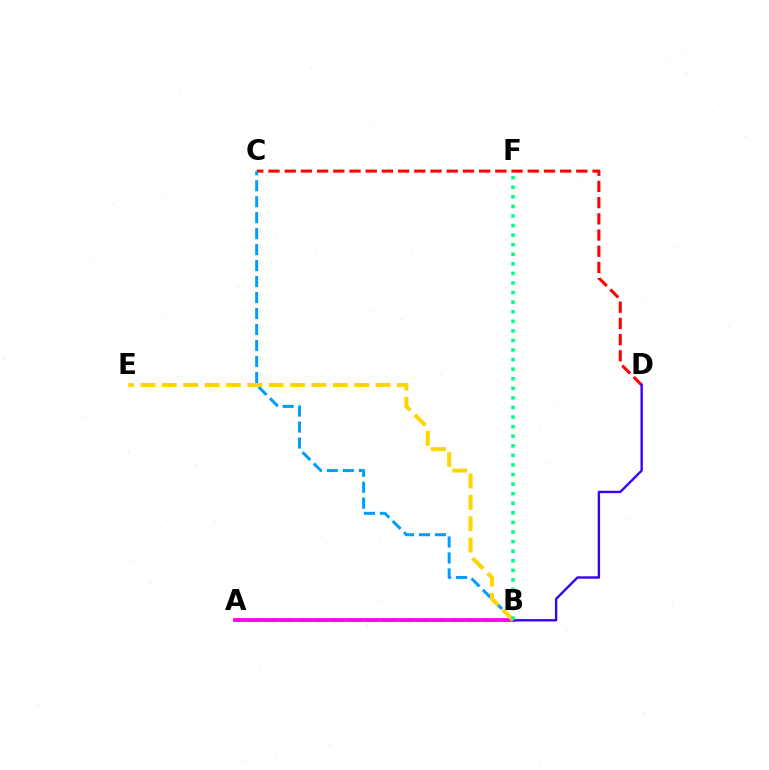{('A', 'B'): [{'color': '#4fff00', 'line_style': 'dashed', 'thickness': 2.3}, {'color': '#ff00ed', 'line_style': 'solid', 'thickness': 2.72}], ('C', 'D'): [{'color': '#ff0000', 'line_style': 'dashed', 'thickness': 2.2}], ('B', 'C'): [{'color': '#009eff', 'line_style': 'dashed', 'thickness': 2.17}], ('B', 'D'): [{'color': '#3700ff', 'line_style': 'solid', 'thickness': 1.71}], ('B', 'E'): [{'color': '#ffd500', 'line_style': 'dashed', 'thickness': 2.9}], ('B', 'F'): [{'color': '#00ff86', 'line_style': 'dotted', 'thickness': 2.6}]}